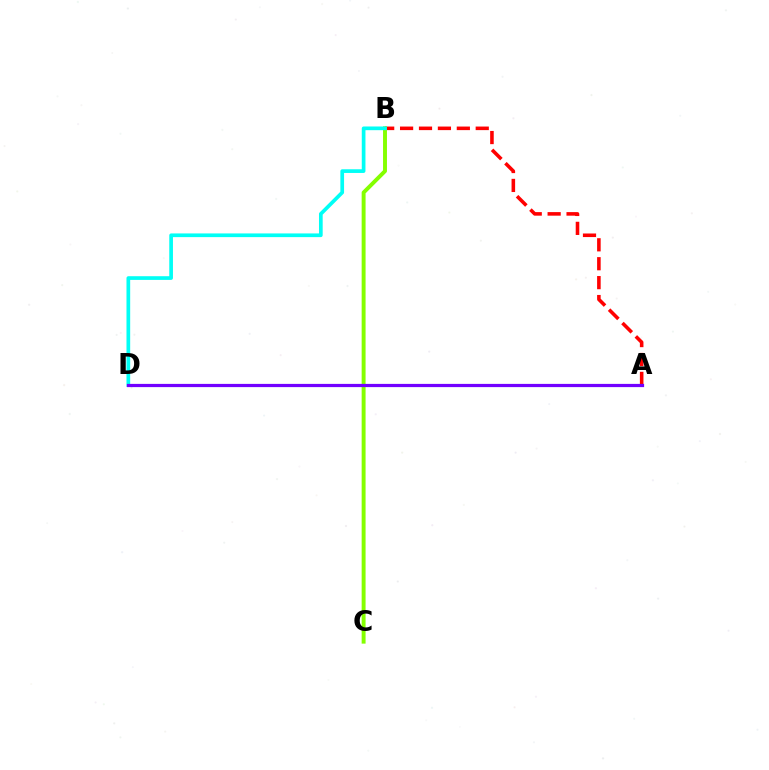{('A', 'B'): [{'color': '#ff0000', 'line_style': 'dashed', 'thickness': 2.57}], ('B', 'C'): [{'color': '#84ff00', 'line_style': 'solid', 'thickness': 2.83}], ('B', 'D'): [{'color': '#00fff6', 'line_style': 'solid', 'thickness': 2.66}], ('A', 'D'): [{'color': '#7200ff', 'line_style': 'solid', 'thickness': 2.32}]}